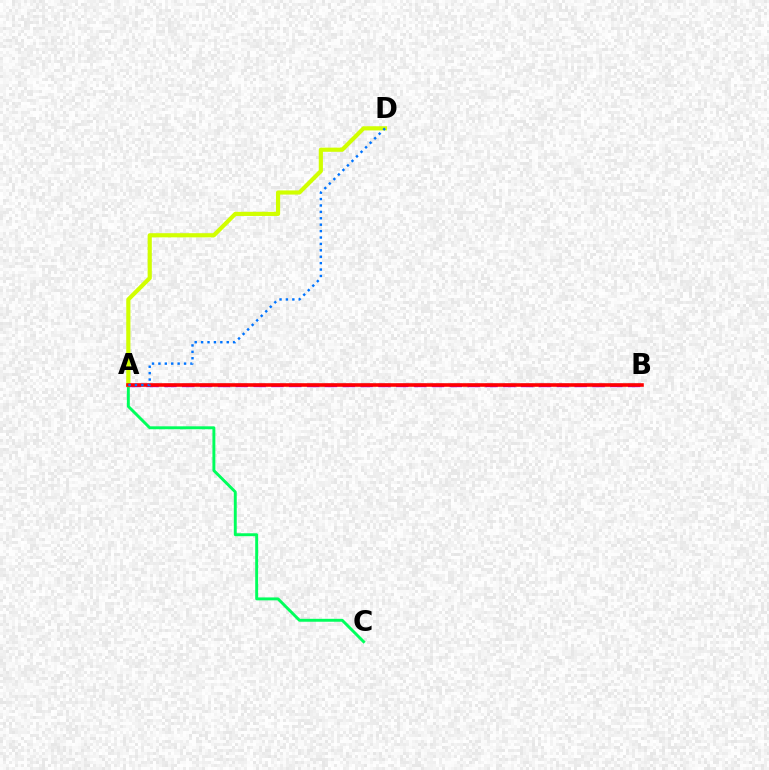{('A', 'C'): [{'color': '#00ff5c', 'line_style': 'solid', 'thickness': 2.1}], ('A', 'B'): [{'color': '#b900ff', 'line_style': 'dashed', 'thickness': 2.42}, {'color': '#ff0000', 'line_style': 'solid', 'thickness': 2.58}], ('A', 'D'): [{'color': '#d1ff00', 'line_style': 'solid', 'thickness': 2.99}, {'color': '#0074ff', 'line_style': 'dotted', 'thickness': 1.74}]}